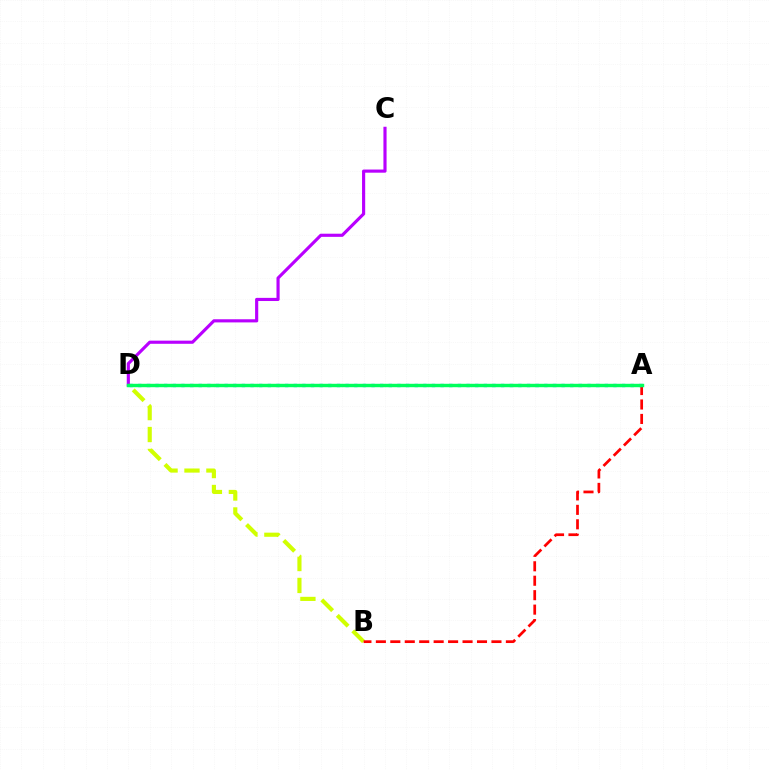{('C', 'D'): [{'color': '#b900ff', 'line_style': 'solid', 'thickness': 2.26}], ('B', 'D'): [{'color': '#d1ff00', 'line_style': 'dashed', 'thickness': 2.98}], ('A', 'B'): [{'color': '#ff0000', 'line_style': 'dashed', 'thickness': 1.96}], ('A', 'D'): [{'color': '#0074ff', 'line_style': 'dotted', 'thickness': 2.35}, {'color': '#00ff5c', 'line_style': 'solid', 'thickness': 2.46}]}